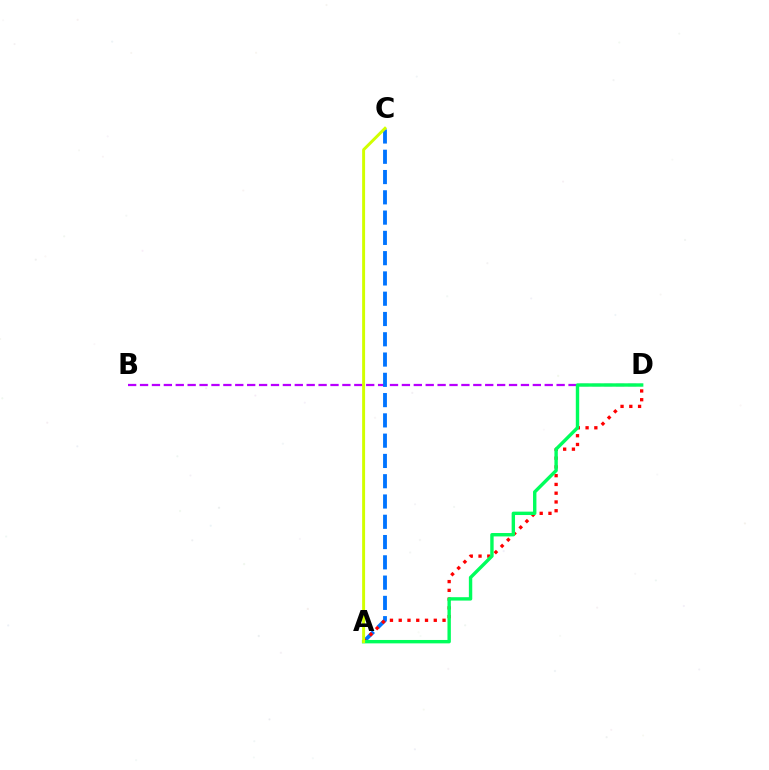{('B', 'D'): [{'color': '#b900ff', 'line_style': 'dashed', 'thickness': 1.62}], ('A', 'C'): [{'color': '#0074ff', 'line_style': 'dashed', 'thickness': 2.75}, {'color': '#d1ff00', 'line_style': 'solid', 'thickness': 2.12}], ('A', 'D'): [{'color': '#ff0000', 'line_style': 'dotted', 'thickness': 2.38}, {'color': '#00ff5c', 'line_style': 'solid', 'thickness': 2.45}]}